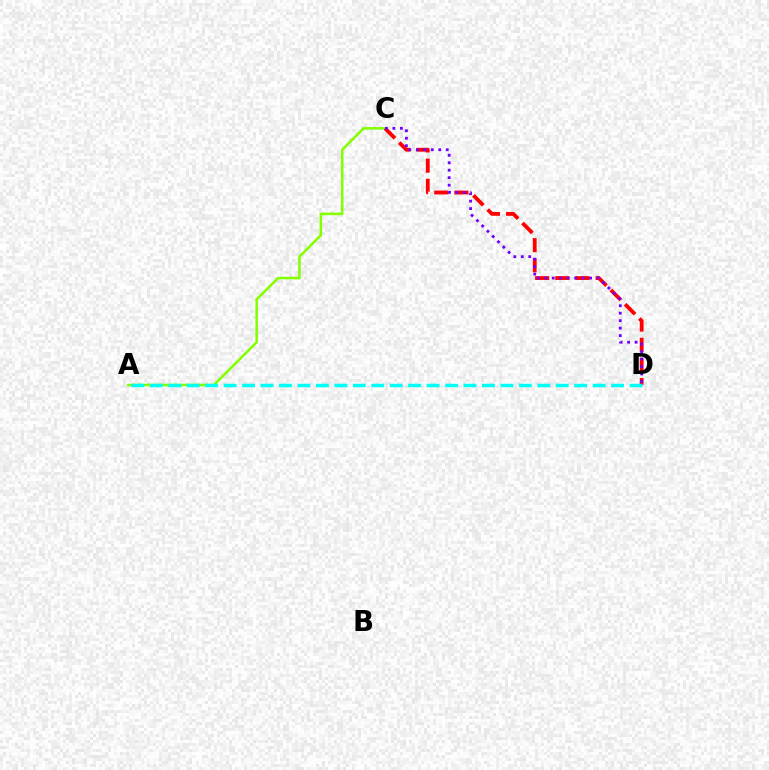{('A', 'C'): [{'color': '#84ff00', 'line_style': 'solid', 'thickness': 1.84}], ('C', 'D'): [{'color': '#ff0000', 'line_style': 'dashed', 'thickness': 2.74}, {'color': '#7200ff', 'line_style': 'dotted', 'thickness': 2.03}], ('A', 'D'): [{'color': '#00fff6', 'line_style': 'dashed', 'thickness': 2.51}]}